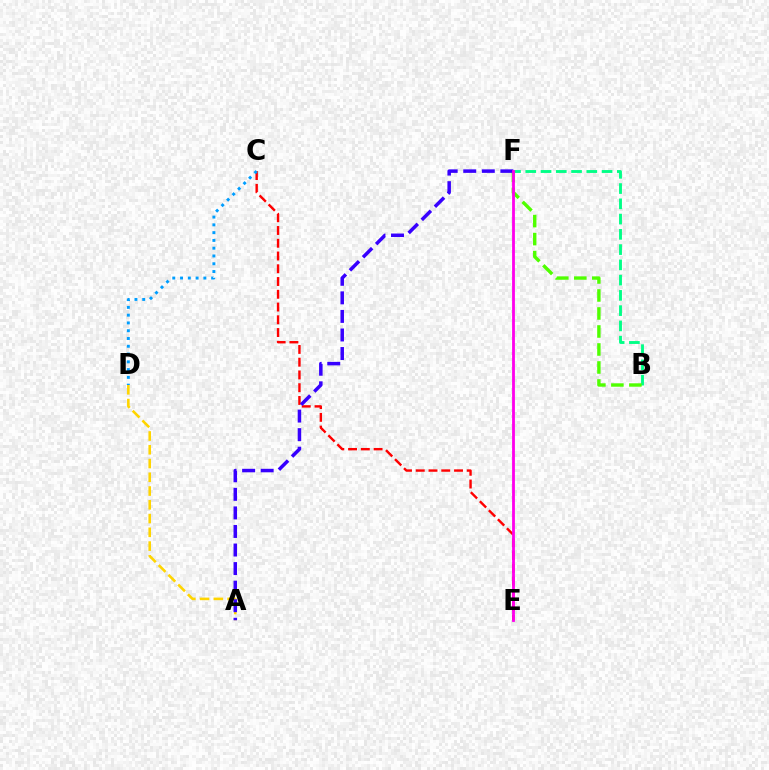{('B', 'F'): [{'color': '#00ff86', 'line_style': 'dashed', 'thickness': 2.07}, {'color': '#4fff00', 'line_style': 'dashed', 'thickness': 2.45}], ('A', 'D'): [{'color': '#ffd500', 'line_style': 'dashed', 'thickness': 1.87}], ('C', 'E'): [{'color': '#ff0000', 'line_style': 'dashed', 'thickness': 1.73}], ('A', 'F'): [{'color': '#3700ff', 'line_style': 'dashed', 'thickness': 2.52}], ('C', 'D'): [{'color': '#009eff', 'line_style': 'dotted', 'thickness': 2.11}], ('E', 'F'): [{'color': '#ff00ed', 'line_style': 'solid', 'thickness': 2.02}]}